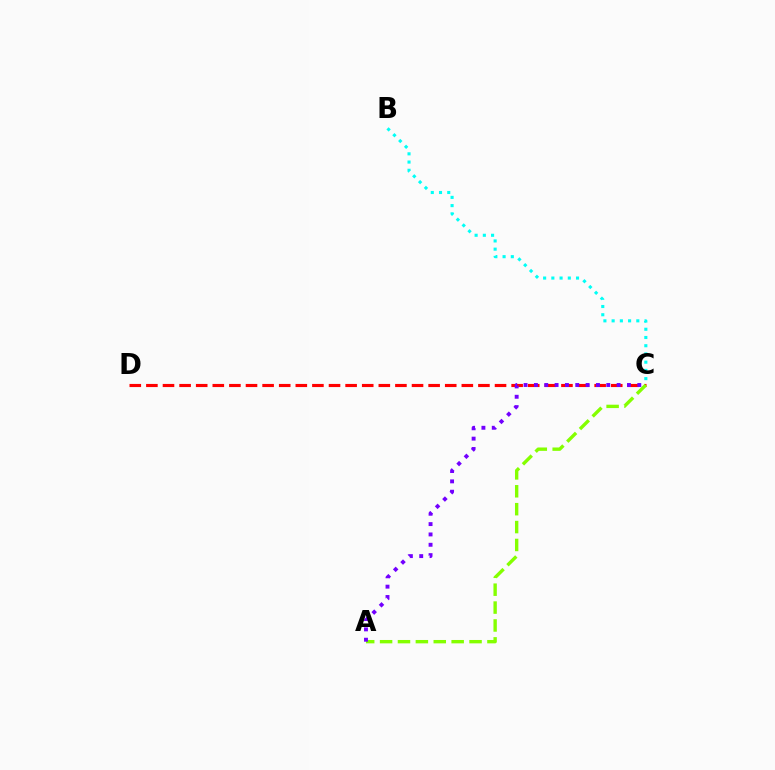{('C', 'D'): [{'color': '#ff0000', 'line_style': 'dashed', 'thickness': 2.26}], ('A', 'C'): [{'color': '#84ff00', 'line_style': 'dashed', 'thickness': 2.43}, {'color': '#7200ff', 'line_style': 'dotted', 'thickness': 2.81}], ('B', 'C'): [{'color': '#00fff6', 'line_style': 'dotted', 'thickness': 2.24}]}